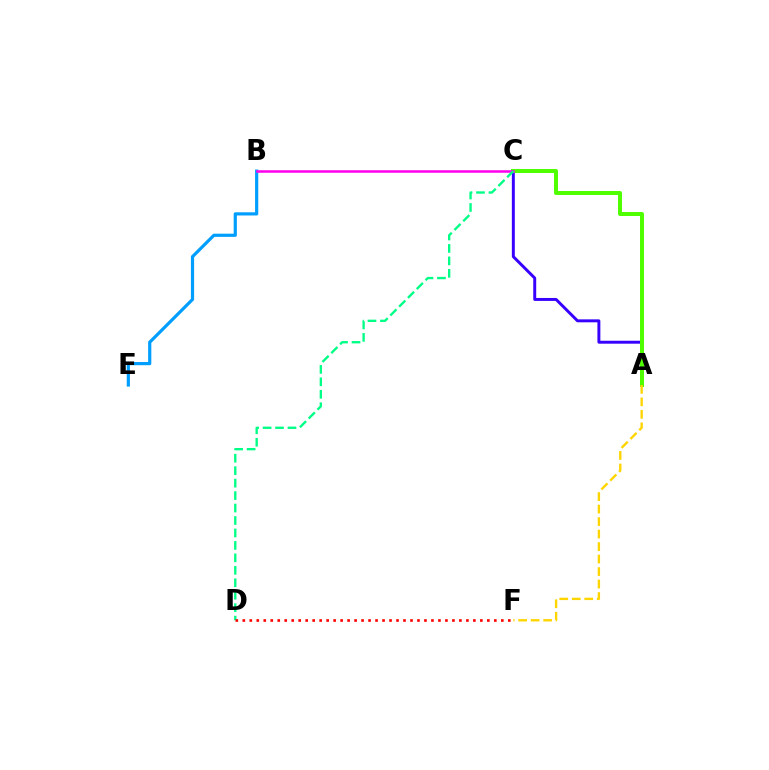{('A', 'C'): [{'color': '#3700ff', 'line_style': 'solid', 'thickness': 2.12}, {'color': '#4fff00', 'line_style': 'solid', 'thickness': 2.87}], ('B', 'E'): [{'color': '#009eff', 'line_style': 'solid', 'thickness': 2.29}], ('B', 'C'): [{'color': '#ff00ed', 'line_style': 'solid', 'thickness': 1.82}], ('C', 'D'): [{'color': '#00ff86', 'line_style': 'dashed', 'thickness': 1.69}], ('D', 'F'): [{'color': '#ff0000', 'line_style': 'dotted', 'thickness': 1.9}], ('A', 'F'): [{'color': '#ffd500', 'line_style': 'dashed', 'thickness': 1.7}]}